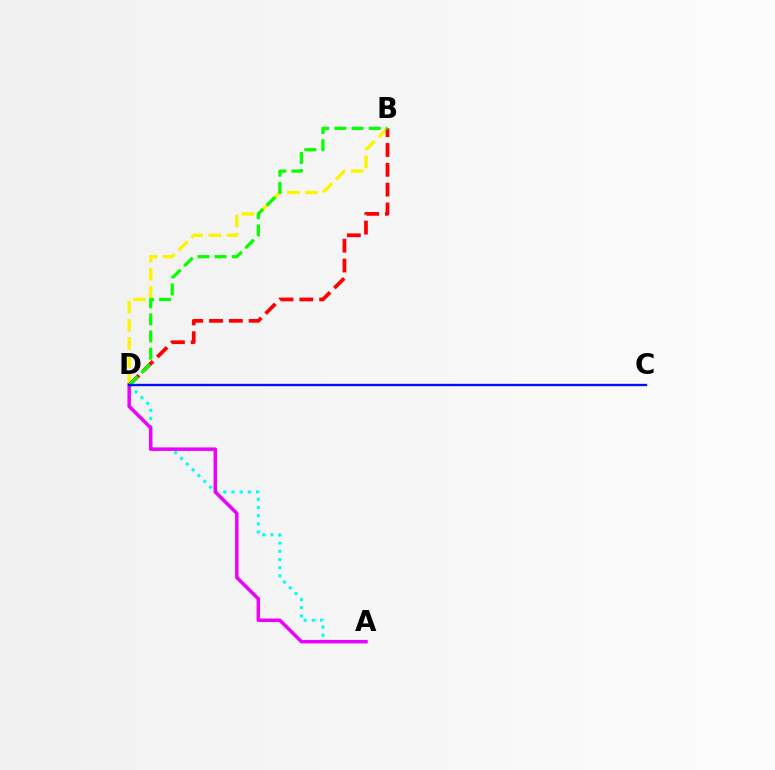{('B', 'D'): [{'color': '#fcf500', 'line_style': 'dashed', 'thickness': 2.46}, {'color': '#ff0000', 'line_style': 'dashed', 'thickness': 2.69}, {'color': '#08ff00', 'line_style': 'dashed', 'thickness': 2.33}], ('A', 'D'): [{'color': '#00fff6', 'line_style': 'dotted', 'thickness': 2.22}, {'color': '#ee00ff', 'line_style': 'solid', 'thickness': 2.51}], ('C', 'D'): [{'color': '#0010ff', 'line_style': 'solid', 'thickness': 1.68}]}